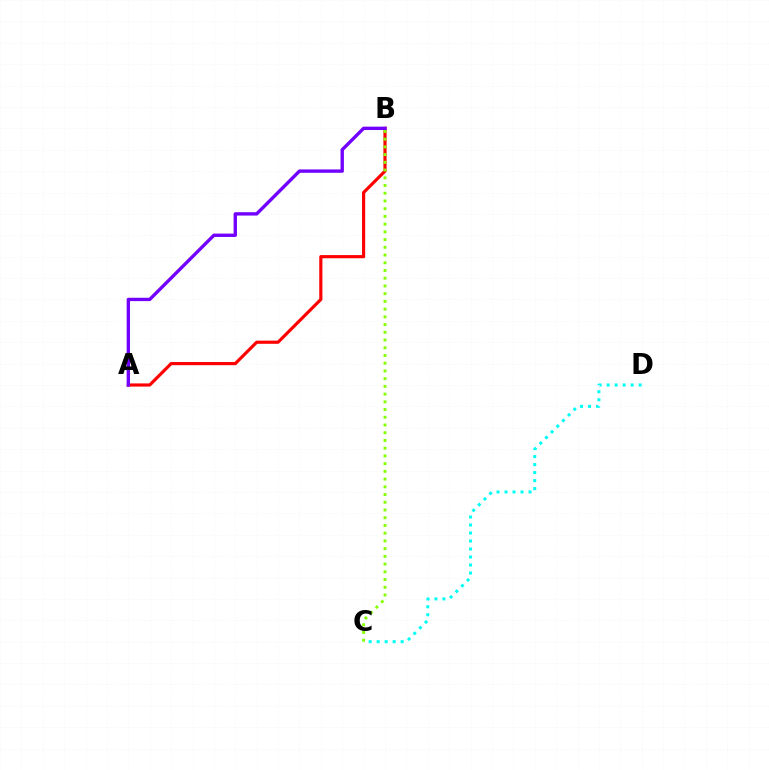{('A', 'B'): [{'color': '#ff0000', 'line_style': 'solid', 'thickness': 2.28}, {'color': '#7200ff', 'line_style': 'solid', 'thickness': 2.42}], ('B', 'C'): [{'color': '#84ff00', 'line_style': 'dotted', 'thickness': 2.1}], ('C', 'D'): [{'color': '#00fff6', 'line_style': 'dotted', 'thickness': 2.17}]}